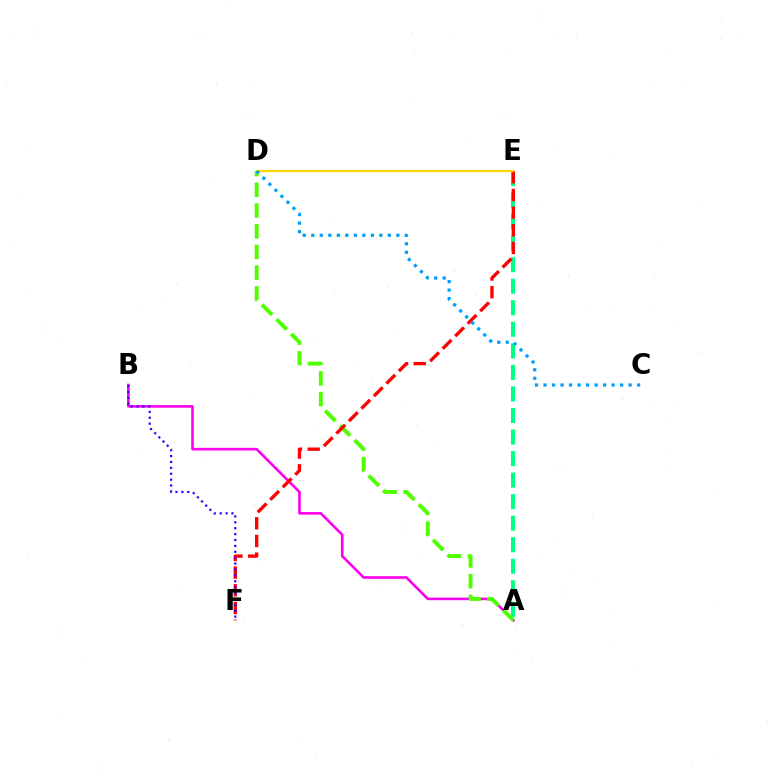{('A', 'E'): [{'color': '#00ff86', 'line_style': 'dashed', 'thickness': 2.93}], ('A', 'B'): [{'color': '#ff00ed', 'line_style': 'solid', 'thickness': 1.89}], ('A', 'D'): [{'color': '#4fff00', 'line_style': 'dashed', 'thickness': 2.81}], ('E', 'F'): [{'color': '#ff0000', 'line_style': 'dashed', 'thickness': 2.4}], ('D', 'E'): [{'color': '#ffd500', 'line_style': 'solid', 'thickness': 1.6}], ('C', 'D'): [{'color': '#009eff', 'line_style': 'dotted', 'thickness': 2.31}], ('B', 'F'): [{'color': '#3700ff', 'line_style': 'dotted', 'thickness': 1.6}]}